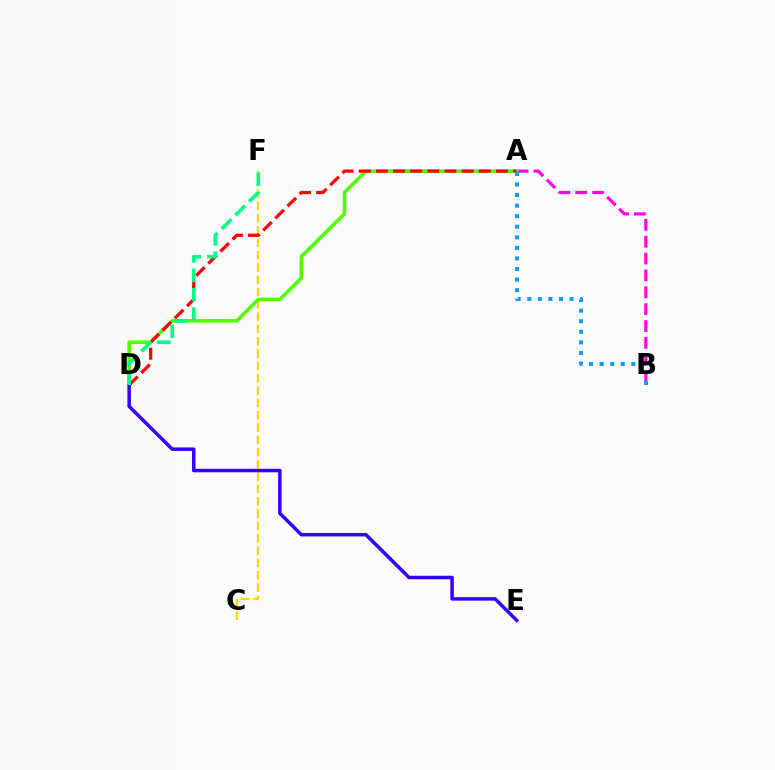{('A', 'B'): [{'color': '#ff00ed', 'line_style': 'dashed', 'thickness': 2.29}, {'color': '#009eff', 'line_style': 'dotted', 'thickness': 2.87}], ('C', 'F'): [{'color': '#ffd500', 'line_style': 'dashed', 'thickness': 1.67}], ('A', 'D'): [{'color': '#4fff00', 'line_style': 'solid', 'thickness': 2.57}, {'color': '#ff0000', 'line_style': 'dashed', 'thickness': 2.33}], ('D', 'E'): [{'color': '#3700ff', 'line_style': 'solid', 'thickness': 2.53}], ('D', 'F'): [{'color': '#00ff86', 'line_style': 'dashed', 'thickness': 2.63}]}